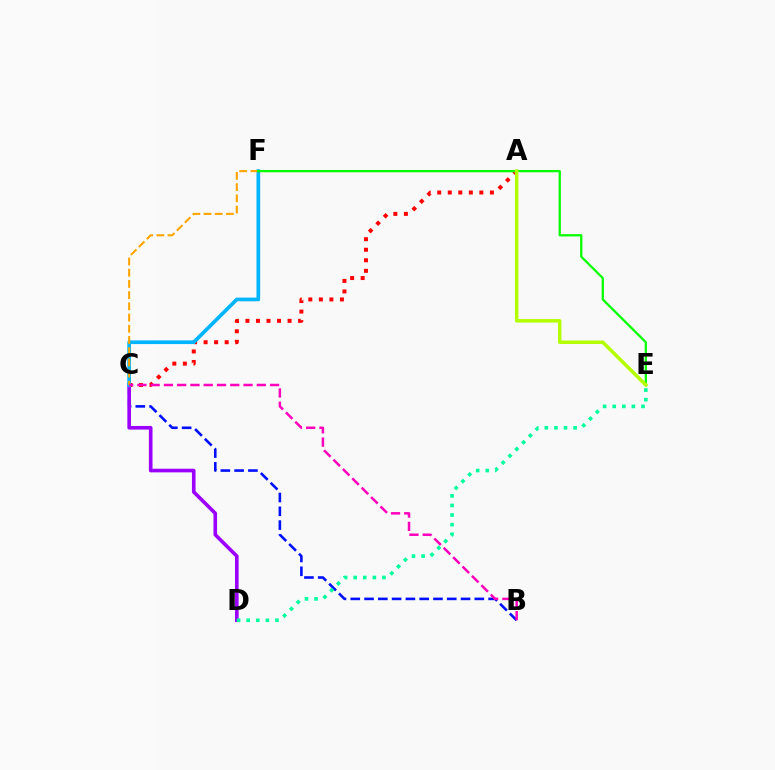{('B', 'C'): [{'color': '#0010ff', 'line_style': 'dashed', 'thickness': 1.87}, {'color': '#ff00bd', 'line_style': 'dashed', 'thickness': 1.8}], ('A', 'C'): [{'color': '#ff0000', 'line_style': 'dotted', 'thickness': 2.86}], ('C', 'D'): [{'color': '#9b00ff', 'line_style': 'solid', 'thickness': 2.61}], ('C', 'F'): [{'color': '#00b5ff', 'line_style': 'solid', 'thickness': 2.67}, {'color': '#ffa500', 'line_style': 'dashed', 'thickness': 1.52}], ('E', 'F'): [{'color': '#08ff00', 'line_style': 'solid', 'thickness': 1.65}], ('A', 'E'): [{'color': '#b3ff00', 'line_style': 'solid', 'thickness': 2.5}], ('D', 'E'): [{'color': '#00ff9d', 'line_style': 'dotted', 'thickness': 2.6}]}